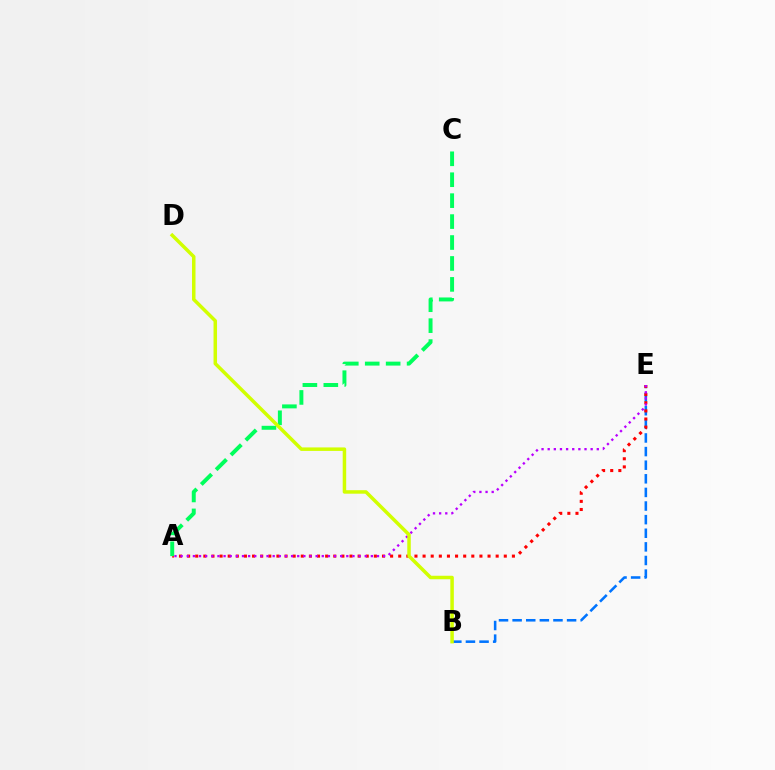{('B', 'E'): [{'color': '#0074ff', 'line_style': 'dashed', 'thickness': 1.85}], ('A', 'E'): [{'color': '#ff0000', 'line_style': 'dotted', 'thickness': 2.21}, {'color': '#b900ff', 'line_style': 'dotted', 'thickness': 1.67}], ('A', 'C'): [{'color': '#00ff5c', 'line_style': 'dashed', 'thickness': 2.84}], ('B', 'D'): [{'color': '#d1ff00', 'line_style': 'solid', 'thickness': 2.52}]}